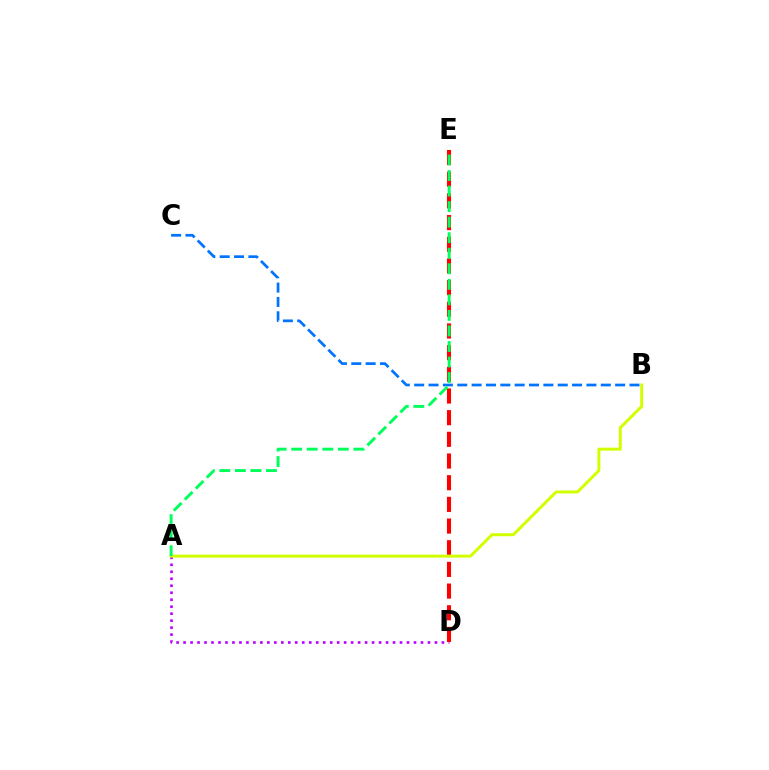{('A', 'D'): [{'color': '#b900ff', 'line_style': 'dotted', 'thickness': 1.9}], ('D', 'E'): [{'color': '#ff0000', 'line_style': 'dashed', 'thickness': 2.94}], ('B', 'C'): [{'color': '#0074ff', 'line_style': 'dashed', 'thickness': 1.95}], ('A', 'B'): [{'color': '#d1ff00', 'line_style': 'solid', 'thickness': 2.15}], ('A', 'E'): [{'color': '#00ff5c', 'line_style': 'dashed', 'thickness': 2.11}]}